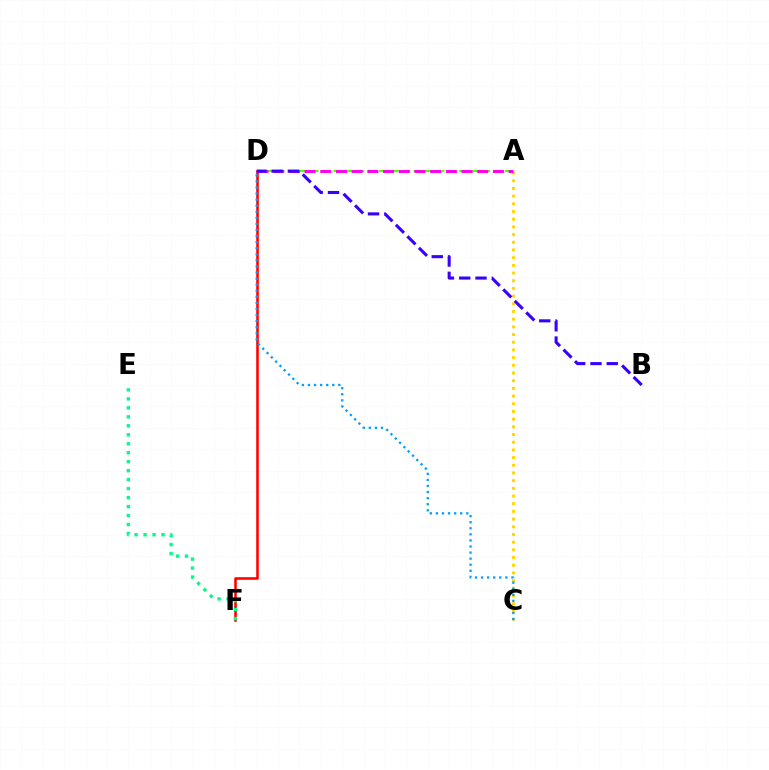{('A', 'D'): [{'color': '#4fff00', 'line_style': 'dashed', 'thickness': 1.55}, {'color': '#ff00ed', 'line_style': 'dashed', 'thickness': 2.13}], ('D', 'F'): [{'color': '#ff0000', 'line_style': 'solid', 'thickness': 1.85}], ('A', 'C'): [{'color': '#ffd500', 'line_style': 'dotted', 'thickness': 2.09}], ('B', 'D'): [{'color': '#3700ff', 'line_style': 'dashed', 'thickness': 2.21}], ('E', 'F'): [{'color': '#00ff86', 'line_style': 'dotted', 'thickness': 2.44}], ('C', 'D'): [{'color': '#009eff', 'line_style': 'dotted', 'thickness': 1.65}]}